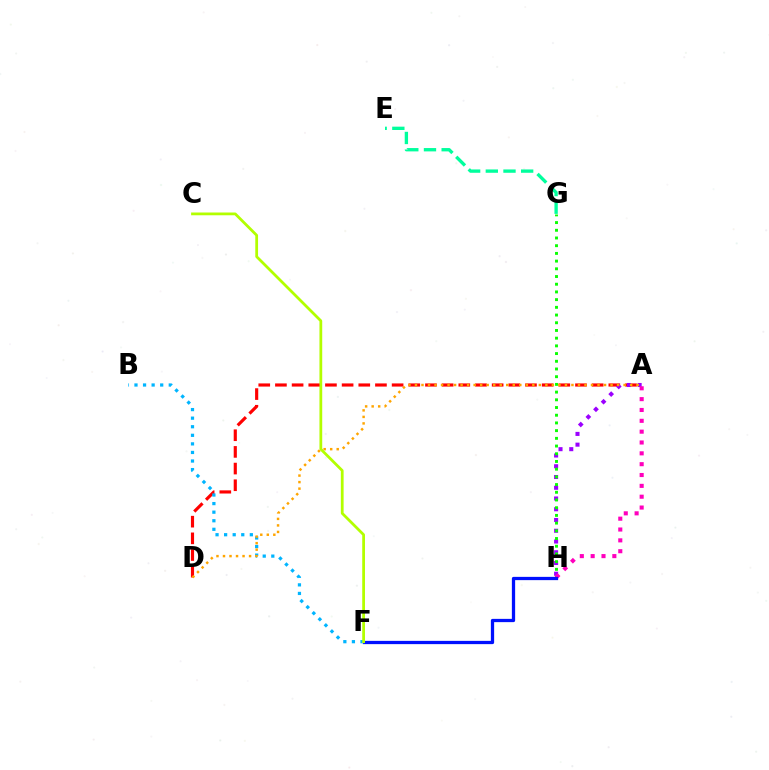{('A', 'D'): [{'color': '#ff0000', 'line_style': 'dashed', 'thickness': 2.26}, {'color': '#ffa500', 'line_style': 'dotted', 'thickness': 1.77}], ('A', 'H'): [{'color': '#9b00ff', 'line_style': 'dotted', 'thickness': 2.92}, {'color': '#ff00bd', 'line_style': 'dotted', 'thickness': 2.95}], ('G', 'H'): [{'color': '#08ff00', 'line_style': 'dotted', 'thickness': 2.09}], ('F', 'H'): [{'color': '#0010ff', 'line_style': 'solid', 'thickness': 2.35}], ('B', 'F'): [{'color': '#00b5ff', 'line_style': 'dotted', 'thickness': 2.33}], ('E', 'G'): [{'color': '#00ff9d', 'line_style': 'dashed', 'thickness': 2.4}], ('C', 'F'): [{'color': '#b3ff00', 'line_style': 'solid', 'thickness': 1.99}]}